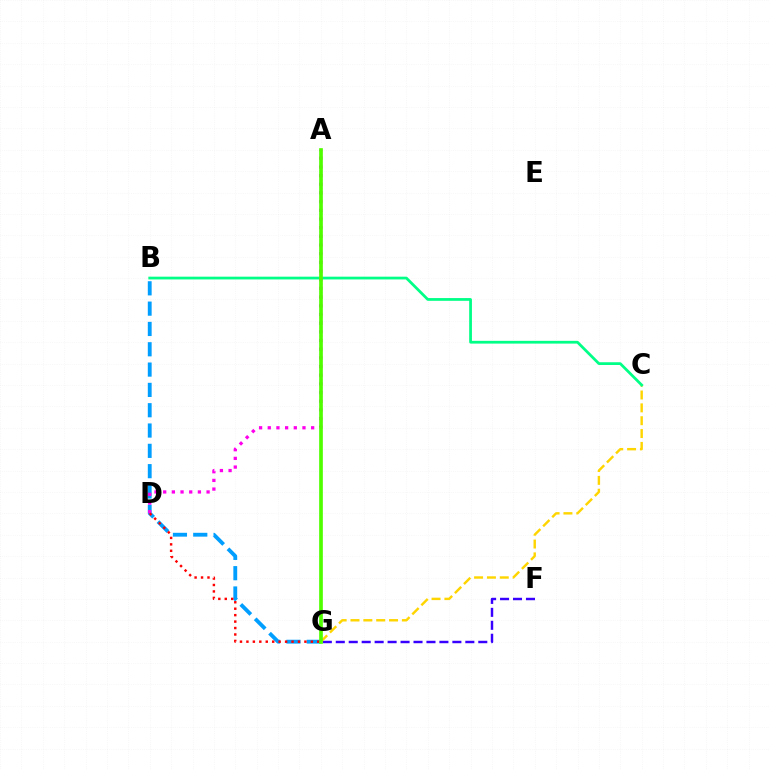{('B', 'G'): [{'color': '#009eff', 'line_style': 'dashed', 'thickness': 2.76}], ('F', 'G'): [{'color': '#3700ff', 'line_style': 'dashed', 'thickness': 1.76}], ('C', 'G'): [{'color': '#ffd500', 'line_style': 'dashed', 'thickness': 1.75}], ('B', 'C'): [{'color': '#00ff86', 'line_style': 'solid', 'thickness': 1.98}], ('A', 'D'): [{'color': '#ff00ed', 'line_style': 'dotted', 'thickness': 2.36}], ('D', 'G'): [{'color': '#ff0000', 'line_style': 'dotted', 'thickness': 1.75}], ('A', 'G'): [{'color': '#4fff00', 'line_style': 'solid', 'thickness': 2.65}]}